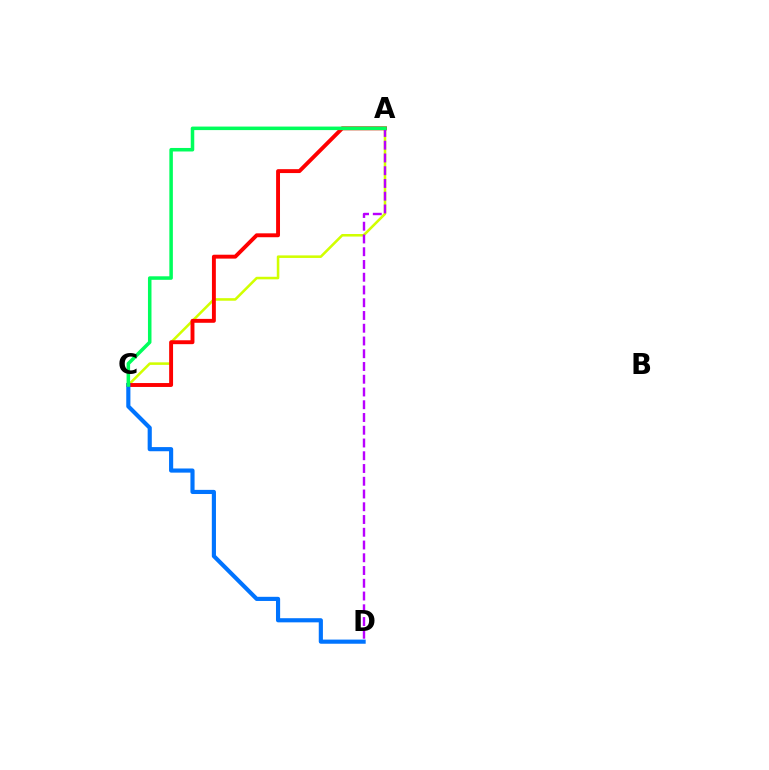{('A', 'C'): [{'color': '#d1ff00', 'line_style': 'solid', 'thickness': 1.84}, {'color': '#ff0000', 'line_style': 'solid', 'thickness': 2.81}, {'color': '#00ff5c', 'line_style': 'solid', 'thickness': 2.54}], ('C', 'D'): [{'color': '#0074ff', 'line_style': 'solid', 'thickness': 2.98}], ('A', 'D'): [{'color': '#b900ff', 'line_style': 'dashed', 'thickness': 1.73}]}